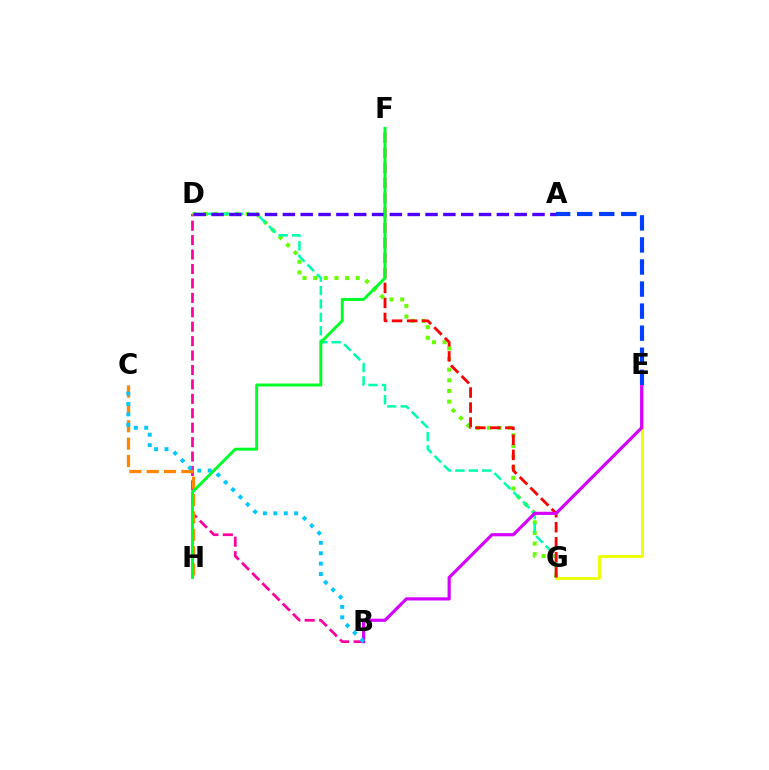{('B', 'D'): [{'color': '#ff00a0', 'line_style': 'dashed', 'thickness': 1.96}], ('D', 'G'): [{'color': '#66ff00', 'line_style': 'dotted', 'thickness': 2.9}, {'color': '#00ffaf', 'line_style': 'dashed', 'thickness': 1.82}], ('E', 'G'): [{'color': '#eeff00', 'line_style': 'solid', 'thickness': 2.04}], ('F', 'G'): [{'color': '#ff0000', 'line_style': 'dashed', 'thickness': 2.04}], ('C', 'H'): [{'color': '#ff8800', 'line_style': 'dashed', 'thickness': 2.36}], ('A', 'D'): [{'color': '#4f00ff', 'line_style': 'dashed', 'thickness': 2.42}], ('B', 'E'): [{'color': '#d600ff', 'line_style': 'solid', 'thickness': 2.28}], ('A', 'E'): [{'color': '#003fff', 'line_style': 'dashed', 'thickness': 3.0}], ('F', 'H'): [{'color': '#00ff27', 'line_style': 'solid', 'thickness': 2.11}], ('B', 'C'): [{'color': '#00c7ff', 'line_style': 'dotted', 'thickness': 2.83}]}